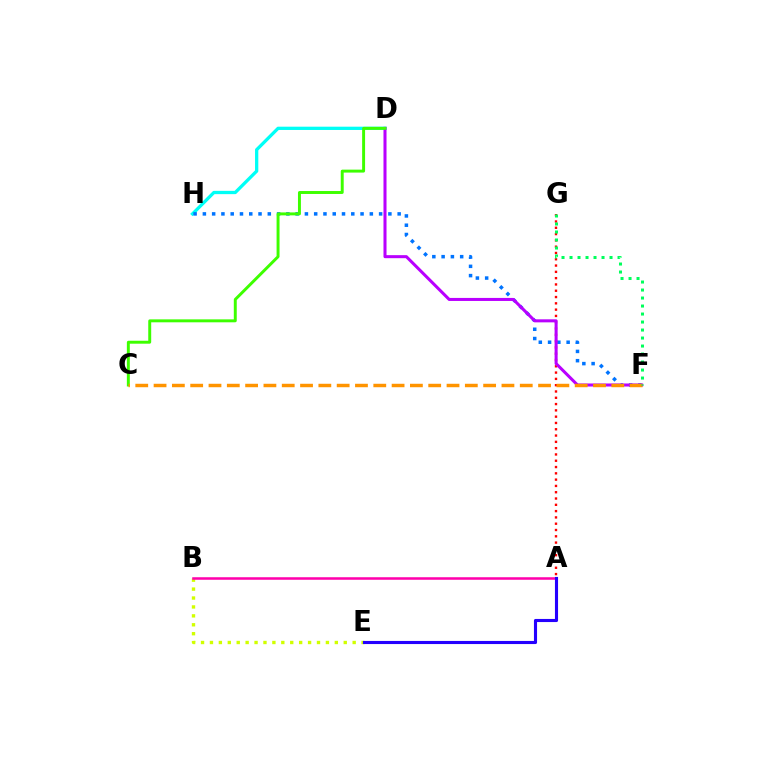{('D', 'H'): [{'color': '#00fff6', 'line_style': 'solid', 'thickness': 2.36}], ('B', 'E'): [{'color': '#d1ff00', 'line_style': 'dotted', 'thickness': 2.42}], ('A', 'B'): [{'color': '#ff00ac', 'line_style': 'solid', 'thickness': 1.82}], ('F', 'H'): [{'color': '#0074ff', 'line_style': 'dotted', 'thickness': 2.52}], ('A', 'G'): [{'color': '#ff0000', 'line_style': 'dotted', 'thickness': 1.71}], ('A', 'E'): [{'color': '#2500ff', 'line_style': 'solid', 'thickness': 2.24}], ('D', 'F'): [{'color': '#b900ff', 'line_style': 'solid', 'thickness': 2.19}], ('C', 'D'): [{'color': '#3dff00', 'line_style': 'solid', 'thickness': 2.12}], ('C', 'F'): [{'color': '#ff9400', 'line_style': 'dashed', 'thickness': 2.49}], ('F', 'G'): [{'color': '#00ff5c', 'line_style': 'dotted', 'thickness': 2.17}]}